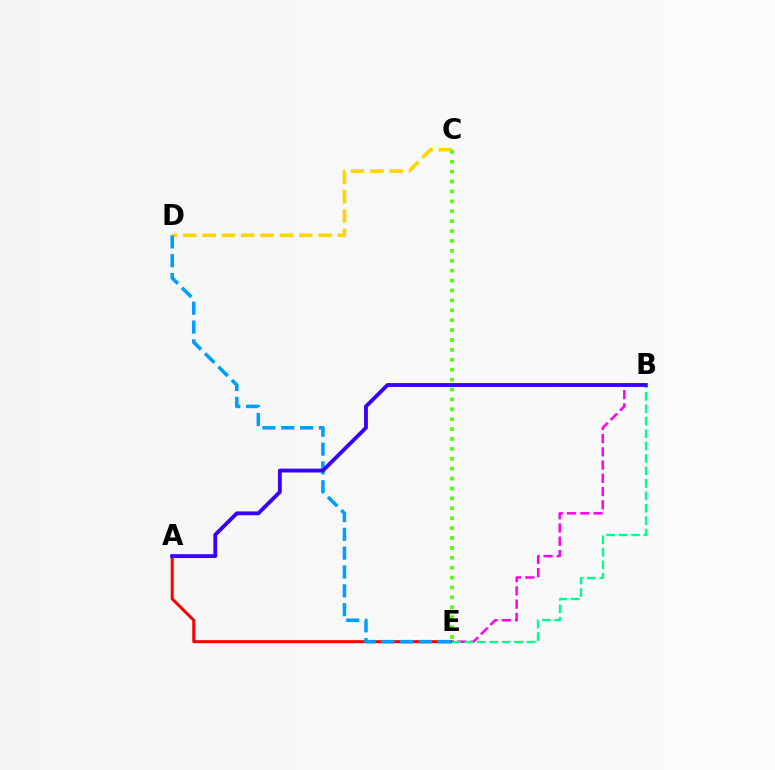{('A', 'E'): [{'color': '#ff0000', 'line_style': 'solid', 'thickness': 2.17}], ('C', 'D'): [{'color': '#ffd500', 'line_style': 'dashed', 'thickness': 2.63}], ('B', 'E'): [{'color': '#ff00ed', 'line_style': 'dashed', 'thickness': 1.8}, {'color': '#00ff86', 'line_style': 'dashed', 'thickness': 1.69}], ('D', 'E'): [{'color': '#009eff', 'line_style': 'dashed', 'thickness': 2.56}], ('A', 'B'): [{'color': '#3700ff', 'line_style': 'solid', 'thickness': 2.76}], ('C', 'E'): [{'color': '#4fff00', 'line_style': 'dotted', 'thickness': 2.69}]}